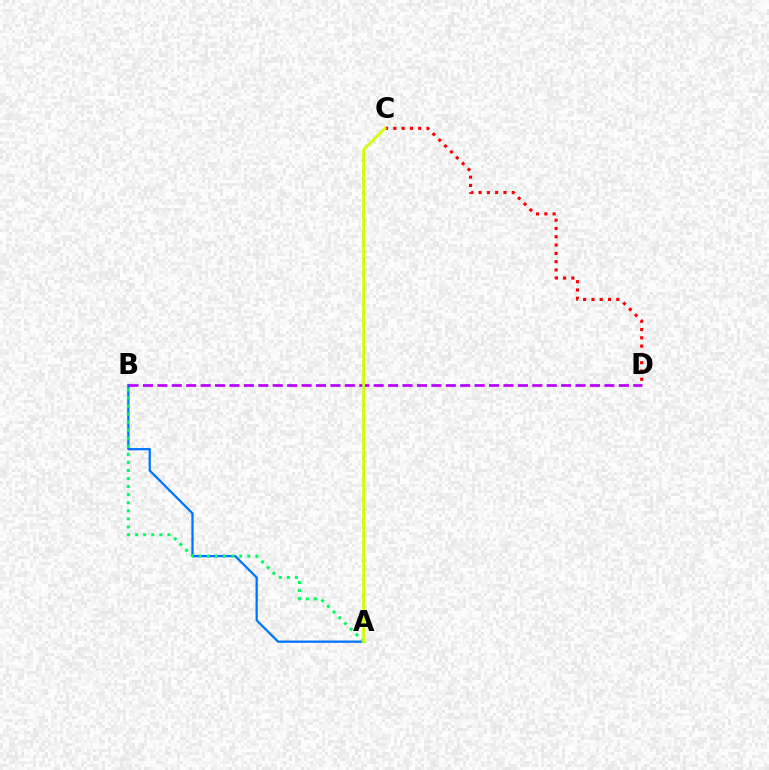{('A', 'B'): [{'color': '#0074ff', 'line_style': 'solid', 'thickness': 1.64}, {'color': '#00ff5c', 'line_style': 'dotted', 'thickness': 2.19}], ('C', 'D'): [{'color': '#ff0000', 'line_style': 'dotted', 'thickness': 2.25}], ('B', 'D'): [{'color': '#b900ff', 'line_style': 'dashed', 'thickness': 1.96}], ('A', 'C'): [{'color': '#d1ff00', 'line_style': 'solid', 'thickness': 1.97}]}